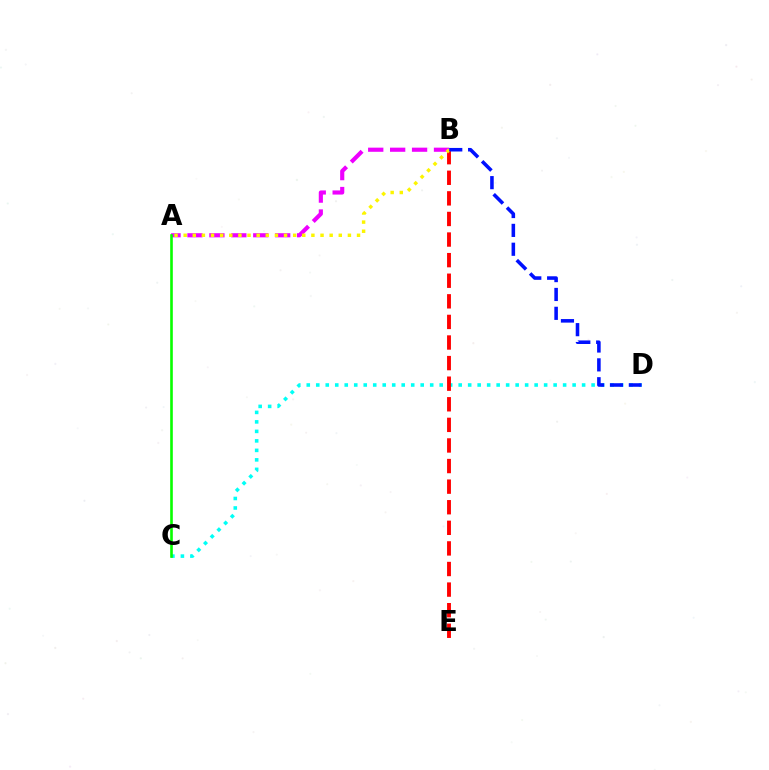{('C', 'D'): [{'color': '#00fff6', 'line_style': 'dotted', 'thickness': 2.58}], ('A', 'B'): [{'color': '#ee00ff', 'line_style': 'dashed', 'thickness': 2.98}, {'color': '#fcf500', 'line_style': 'dotted', 'thickness': 2.48}], ('B', 'E'): [{'color': '#ff0000', 'line_style': 'dashed', 'thickness': 2.8}], ('A', 'C'): [{'color': '#08ff00', 'line_style': 'solid', 'thickness': 1.89}], ('B', 'D'): [{'color': '#0010ff', 'line_style': 'dashed', 'thickness': 2.56}]}